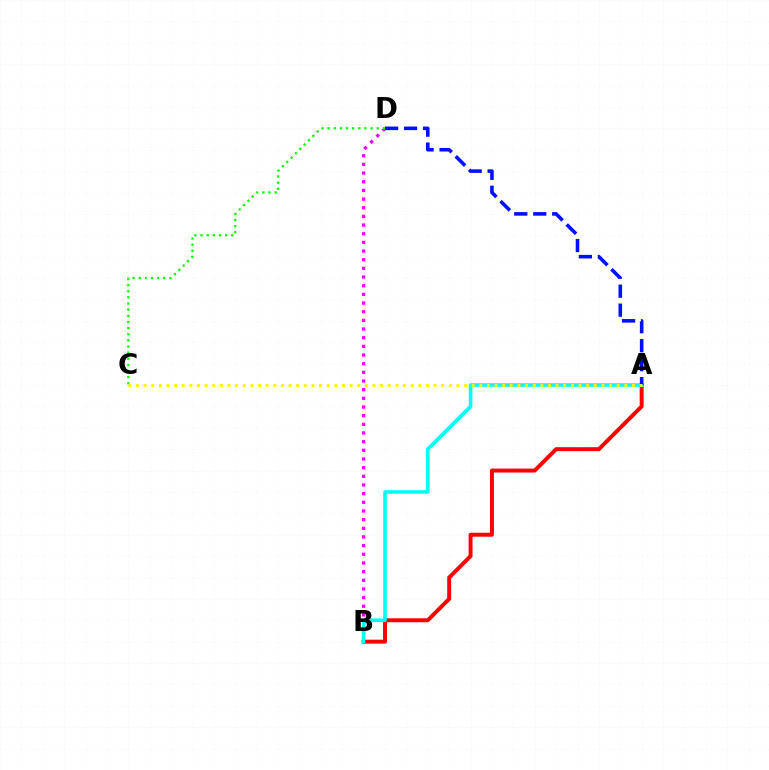{('B', 'D'): [{'color': '#ee00ff', 'line_style': 'dotted', 'thickness': 2.35}], ('C', 'D'): [{'color': '#08ff00', 'line_style': 'dotted', 'thickness': 1.67}], ('A', 'B'): [{'color': '#ff0000', 'line_style': 'solid', 'thickness': 2.84}, {'color': '#00fff6', 'line_style': 'solid', 'thickness': 2.57}], ('A', 'D'): [{'color': '#0010ff', 'line_style': 'dashed', 'thickness': 2.58}], ('A', 'C'): [{'color': '#fcf500', 'line_style': 'dotted', 'thickness': 2.07}]}